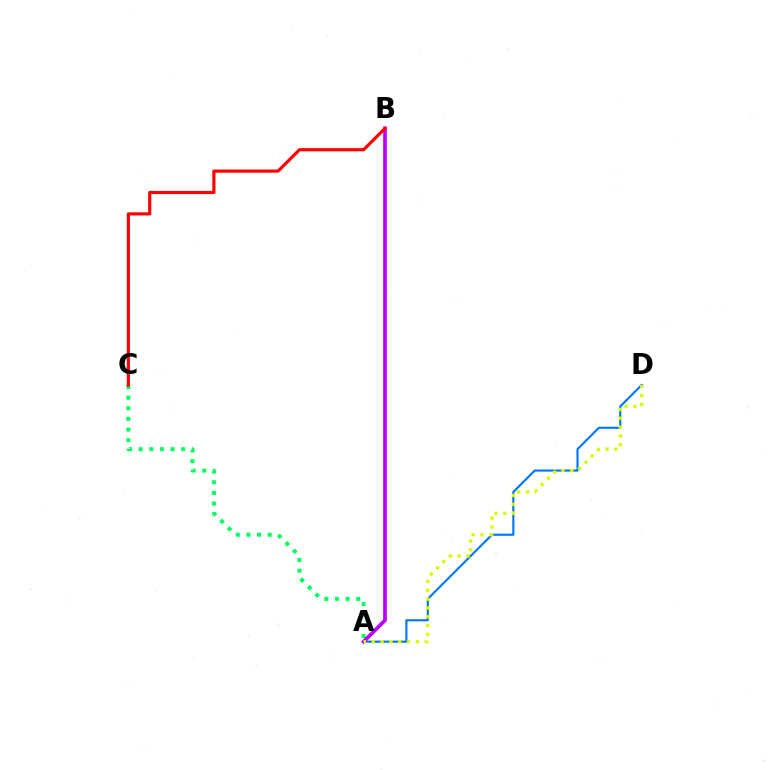{('A', 'D'): [{'color': '#0074ff', 'line_style': 'solid', 'thickness': 1.53}, {'color': '#d1ff00', 'line_style': 'dotted', 'thickness': 2.4}], ('A', 'C'): [{'color': '#00ff5c', 'line_style': 'dotted', 'thickness': 2.89}], ('A', 'B'): [{'color': '#b900ff', 'line_style': 'solid', 'thickness': 2.66}], ('B', 'C'): [{'color': '#ff0000', 'line_style': 'solid', 'thickness': 2.27}]}